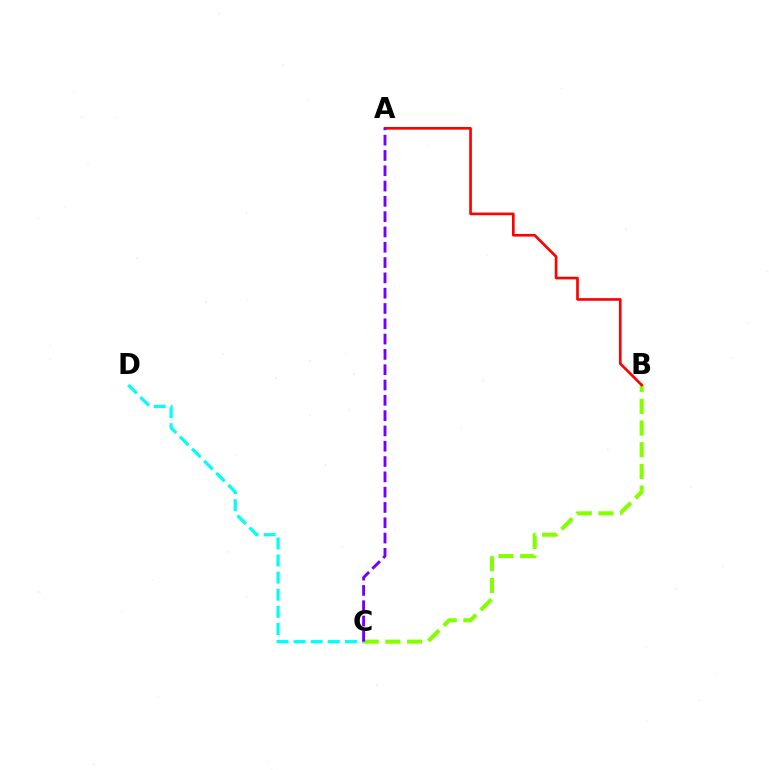{('C', 'D'): [{'color': '#00fff6', 'line_style': 'dashed', 'thickness': 2.32}], ('B', 'C'): [{'color': '#84ff00', 'line_style': 'dashed', 'thickness': 2.95}], ('A', 'B'): [{'color': '#ff0000', 'line_style': 'solid', 'thickness': 1.91}], ('A', 'C'): [{'color': '#7200ff', 'line_style': 'dashed', 'thickness': 2.08}]}